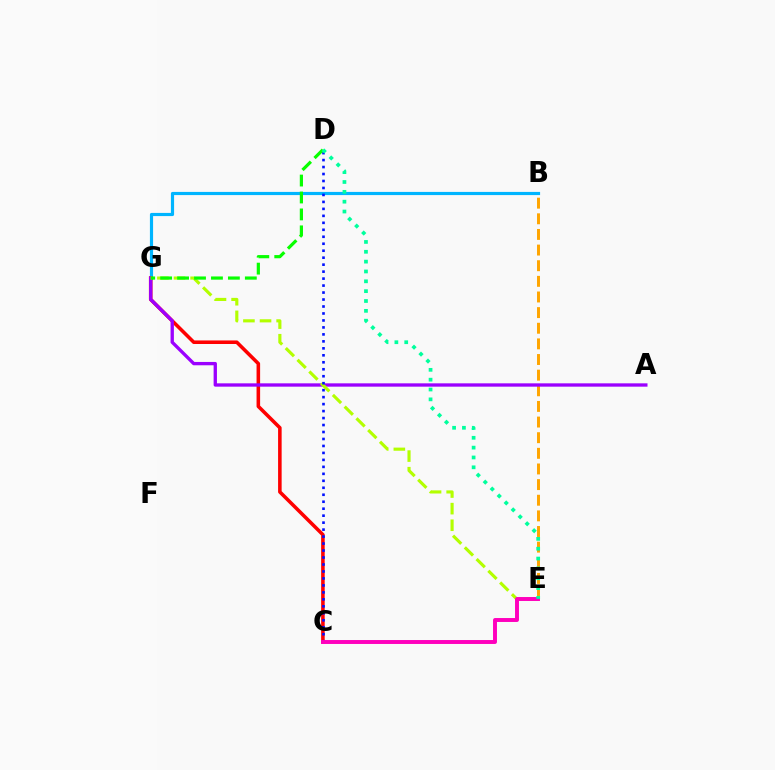{('B', 'E'): [{'color': '#ffa500', 'line_style': 'dashed', 'thickness': 2.12}], ('B', 'G'): [{'color': '#00b5ff', 'line_style': 'solid', 'thickness': 2.28}], ('C', 'G'): [{'color': '#ff0000', 'line_style': 'solid', 'thickness': 2.56}], ('A', 'G'): [{'color': '#9b00ff', 'line_style': 'solid', 'thickness': 2.4}], ('E', 'G'): [{'color': '#b3ff00', 'line_style': 'dashed', 'thickness': 2.26}], ('C', 'D'): [{'color': '#0010ff', 'line_style': 'dotted', 'thickness': 1.89}], ('D', 'G'): [{'color': '#08ff00', 'line_style': 'dashed', 'thickness': 2.3}], ('C', 'E'): [{'color': '#ff00bd', 'line_style': 'solid', 'thickness': 2.83}], ('D', 'E'): [{'color': '#00ff9d', 'line_style': 'dotted', 'thickness': 2.67}]}